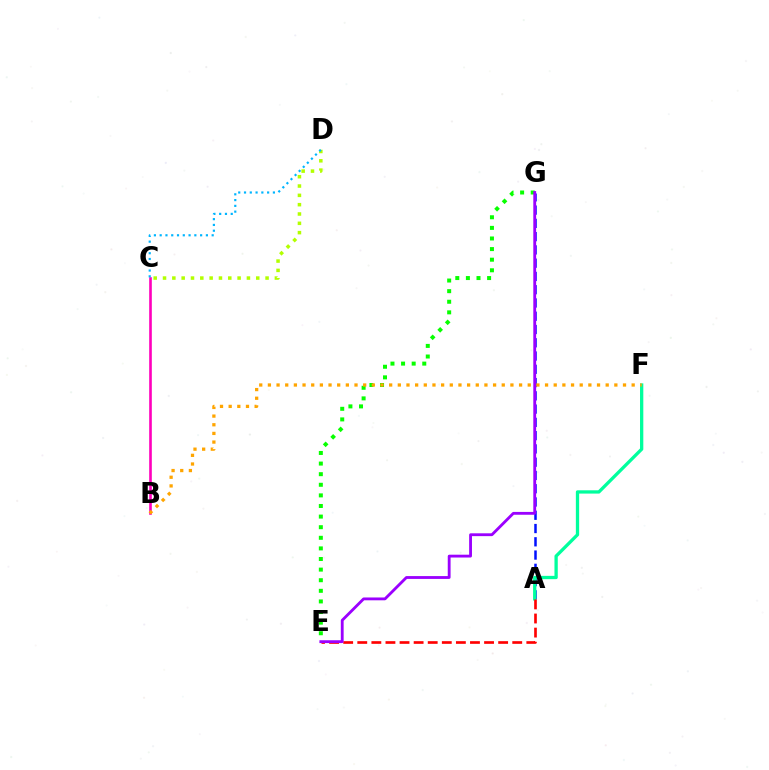{('A', 'G'): [{'color': '#0010ff', 'line_style': 'dashed', 'thickness': 1.8}], ('B', 'C'): [{'color': '#ff00bd', 'line_style': 'solid', 'thickness': 1.89}], ('C', 'D'): [{'color': '#b3ff00', 'line_style': 'dotted', 'thickness': 2.53}, {'color': '#00b5ff', 'line_style': 'dotted', 'thickness': 1.57}], ('E', 'G'): [{'color': '#08ff00', 'line_style': 'dotted', 'thickness': 2.88}, {'color': '#9b00ff', 'line_style': 'solid', 'thickness': 2.04}], ('A', 'F'): [{'color': '#00ff9d', 'line_style': 'solid', 'thickness': 2.37}], ('A', 'E'): [{'color': '#ff0000', 'line_style': 'dashed', 'thickness': 1.91}], ('B', 'F'): [{'color': '#ffa500', 'line_style': 'dotted', 'thickness': 2.35}]}